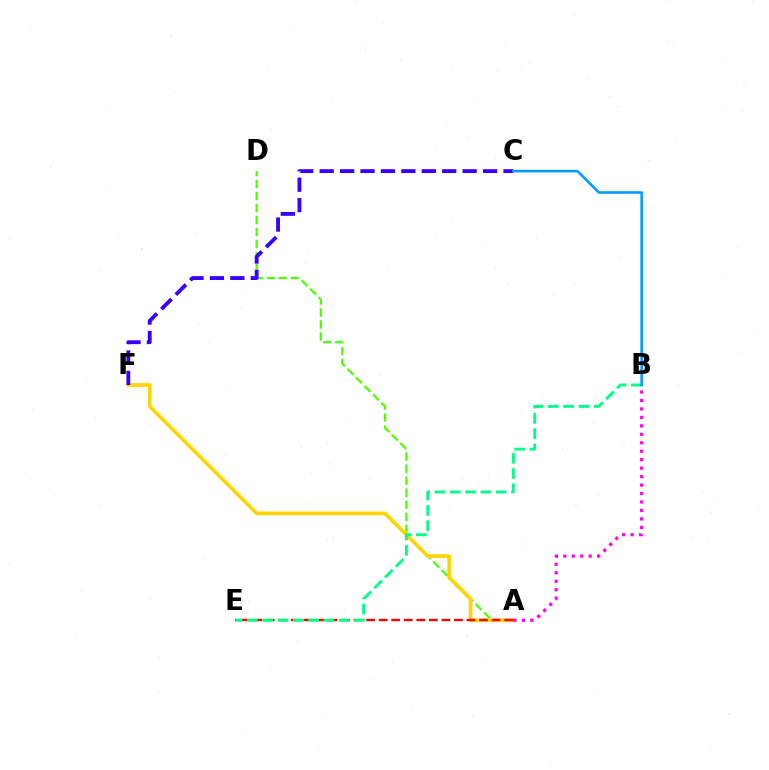{('A', 'D'): [{'color': '#4fff00', 'line_style': 'dashed', 'thickness': 1.63}], ('A', 'F'): [{'color': '#ffd500', 'line_style': 'solid', 'thickness': 2.65}], ('C', 'F'): [{'color': '#3700ff', 'line_style': 'dashed', 'thickness': 2.77}], ('A', 'E'): [{'color': '#ff0000', 'line_style': 'dashed', 'thickness': 1.7}], ('B', 'E'): [{'color': '#00ff86', 'line_style': 'dashed', 'thickness': 2.08}], ('B', 'C'): [{'color': '#009eff', 'line_style': 'solid', 'thickness': 1.89}], ('A', 'B'): [{'color': '#ff00ed', 'line_style': 'dotted', 'thickness': 2.3}]}